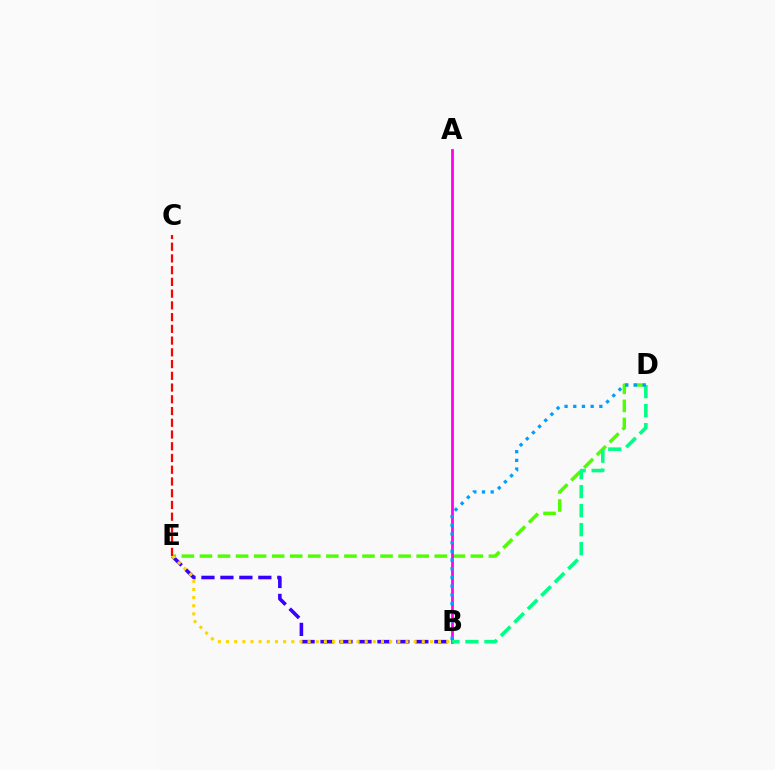{('B', 'E'): [{'color': '#3700ff', 'line_style': 'dashed', 'thickness': 2.58}, {'color': '#ffd500', 'line_style': 'dotted', 'thickness': 2.22}], ('D', 'E'): [{'color': '#4fff00', 'line_style': 'dashed', 'thickness': 2.45}], ('A', 'B'): [{'color': '#ff00ed', 'line_style': 'solid', 'thickness': 1.99}], ('B', 'D'): [{'color': '#00ff86', 'line_style': 'dashed', 'thickness': 2.58}, {'color': '#009eff', 'line_style': 'dotted', 'thickness': 2.36}], ('C', 'E'): [{'color': '#ff0000', 'line_style': 'dashed', 'thickness': 1.59}]}